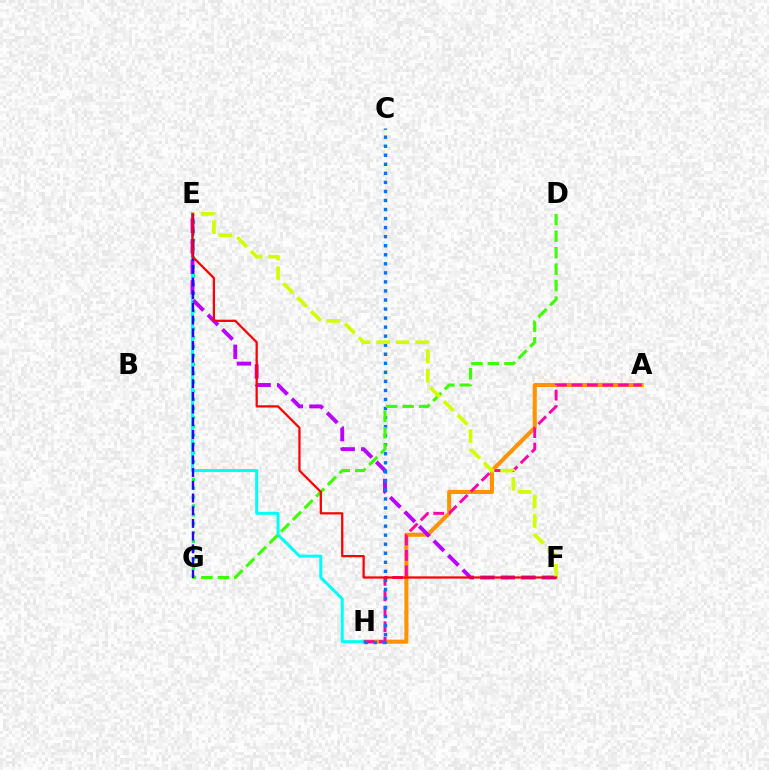{('E', 'G'): [{'color': '#00ff5c', 'line_style': 'dotted', 'thickness': 2.41}, {'color': '#2500ff', 'line_style': 'dashed', 'thickness': 1.73}], ('A', 'H'): [{'color': '#ff9400', 'line_style': 'solid', 'thickness': 2.93}, {'color': '#ff00ac', 'line_style': 'dashed', 'thickness': 2.1}], ('E', 'H'): [{'color': '#00fff6', 'line_style': 'solid', 'thickness': 2.17}], ('E', 'F'): [{'color': '#b900ff', 'line_style': 'dashed', 'thickness': 2.79}, {'color': '#d1ff00', 'line_style': 'dashed', 'thickness': 2.65}, {'color': '#ff0000', 'line_style': 'solid', 'thickness': 1.62}], ('C', 'H'): [{'color': '#0074ff', 'line_style': 'dotted', 'thickness': 2.46}], ('D', 'G'): [{'color': '#3dff00', 'line_style': 'dashed', 'thickness': 2.24}]}